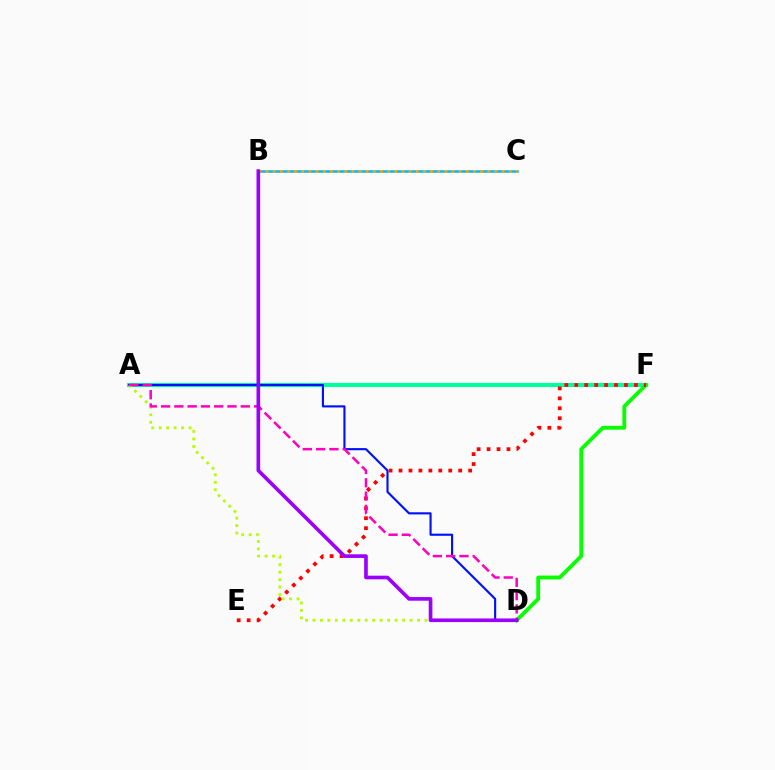{('A', 'F'): [{'color': '#00ff9d', 'line_style': 'solid', 'thickness': 2.95}], ('B', 'C'): [{'color': '#00b5ff', 'line_style': 'solid', 'thickness': 1.8}, {'color': '#ffa500', 'line_style': 'dotted', 'thickness': 1.94}], ('A', 'D'): [{'color': '#0010ff', 'line_style': 'solid', 'thickness': 1.53}, {'color': '#b3ff00', 'line_style': 'dotted', 'thickness': 2.03}, {'color': '#ff00bd', 'line_style': 'dashed', 'thickness': 1.8}], ('D', 'F'): [{'color': '#08ff00', 'line_style': 'solid', 'thickness': 2.76}], ('E', 'F'): [{'color': '#ff0000', 'line_style': 'dotted', 'thickness': 2.7}], ('B', 'D'): [{'color': '#9b00ff', 'line_style': 'solid', 'thickness': 2.63}]}